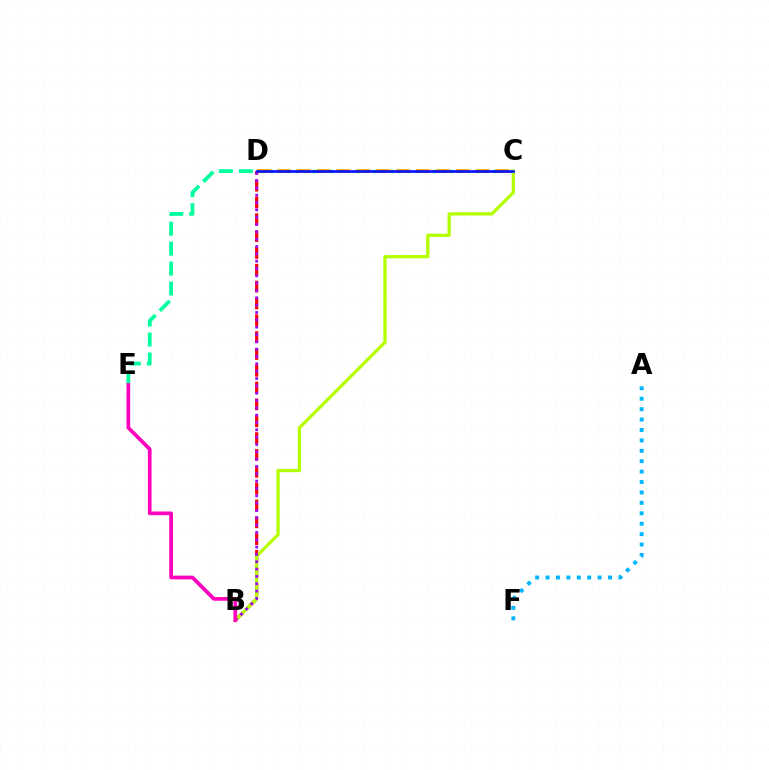{('B', 'D'): [{'color': '#ff0000', 'line_style': 'dashed', 'thickness': 2.29}, {'color': '#9b00ff', 'line_style': 'dotted', 'thickness': 1.99}], ('C', 'D'): [{'color': '#08ff00', 'line_style': 'dotted', 'thickness': 2.33}, {'color': '#ffa500', 'line_style': 'dashed', 'thickness': 2.7}, {'color': '#0010ff', 'line_style': 'solid', 'thickness': 1.89}], ('B', 'C'): [{'color': '#b3ff00', 'line_style': 'solid', 'thickness': 2.35}], ('A', 'F'): [{'color': '#00b5ff', 'line_style': 'dotted', 'thickness': 2.83}], ('D', 'E'): [{'color': '#00ff9d', 'line_style': 'dashed', 'thickness': 2.71}], ('B', 'E'): [{'color': '#ff00bd', 'line_style': 'solid', 'thickness': 2.67}]}